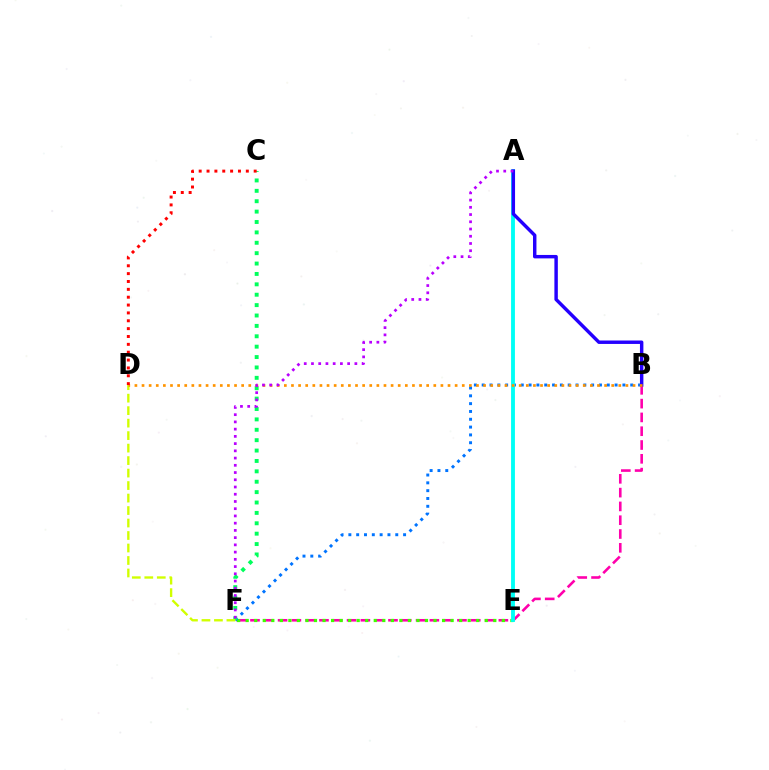{('B', 'F'): [{'color': '#ff00ac', 'line_style': 'dashed', 'thickness': 1.87}, {'color': '#0074ff', 'line_style': 'dotted', 'thickness': 2.12}], ('E', 'F'): [{'color': '#3dff00', 'line_style': 'dotted', 'thickness': 2.32}], ('A', 'E'): [{'color': '#00fff6', 'line_style': 'solid', 'thickness': 2.78}], ('A', 'B'): [{'color': '#2500ff', 'line_style': 'solid', 'thickness': 2.48}], ('C', 'F'): [{'color': '#00ff5c', 'line_style': 'dotted', 'thickness': 2.82}], ('D', 'F'): [{'color': '#d1ff00', 'line_style': 'dashed', 'thickness': 1.7}], ('B', 'D'): [{'color': '#ff9400', 'line_style': 'dotted', 'thickness': 1.93}], ('A', 'F'): [{'color': '#b900ff', 'line_style': 'dotted', 'thickness': 1.97}], ('C', 'D'): [{'color': '#ff0000', 'line_style': 'dotted', 'thickness': 2.14}]}